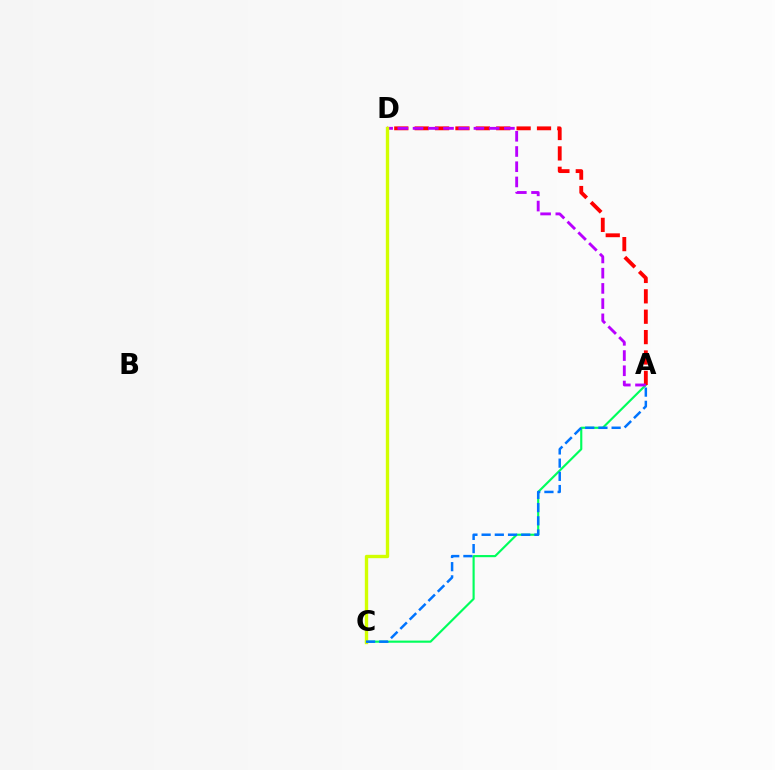{('A', 'C'): [{'color': '#00ff5c', 'line_style': 'solid', 'thickness': 1.55}, {'color': '#0074ff', 'line_style': 'dashed', 'thickness': 1.79}], ('A', 'D'): [{'color': '#ff0000', 'line_style': 'dashed', 'thickness': 2.77}, {'color': '#b900ff', 'line_style': 'dashed', 'thickness': 2.07}], ('C', 'D'): [{'color': '#d1ff00', 'line_style': 'solid', 'thickness': 2.42}]}